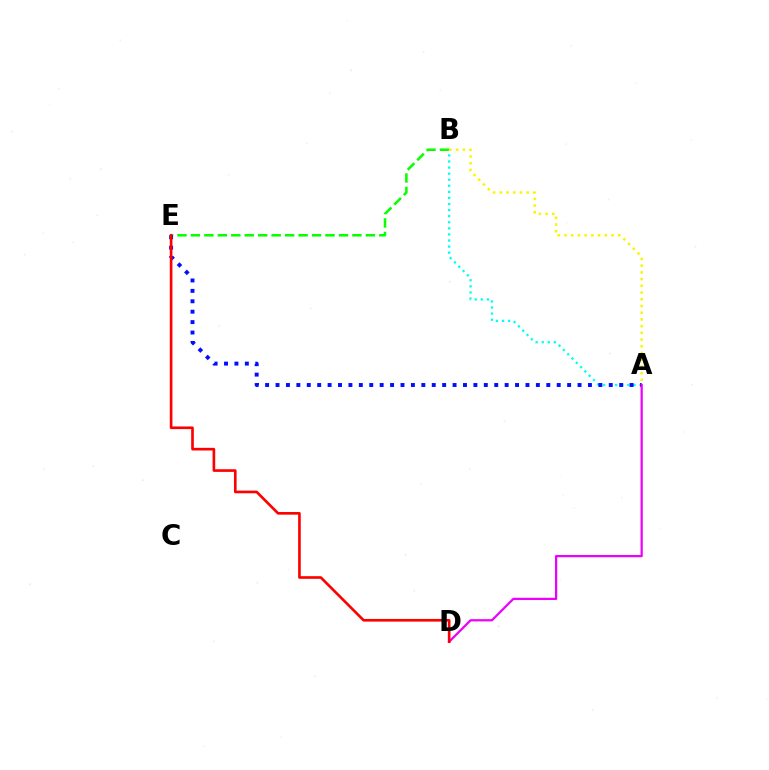{('B', 'E'): [{'color': '#08ff00', 'line_style': 'dashed', 'thickness': 1.83}], ('A', 'B'): [{'color': '#00fff6', 'line_style': 'dotted', 'thickness': 1.65}, {'color': '#fcf500', 'line_style': 'dotted', 'thickness': 1.83}], ('A', 'E'): [{'color': '#0010ff', 'line_style': 'dotted', 'thickness': 2.83}], ('A', 'D'): [{'color': '#ee00ff', 'line_style': 'solid', 'thickness': 1.61}], ('D', 'E'): [{'color': '#ff0000', 'line_style': 'solid', 'thickness': 1.9}]}